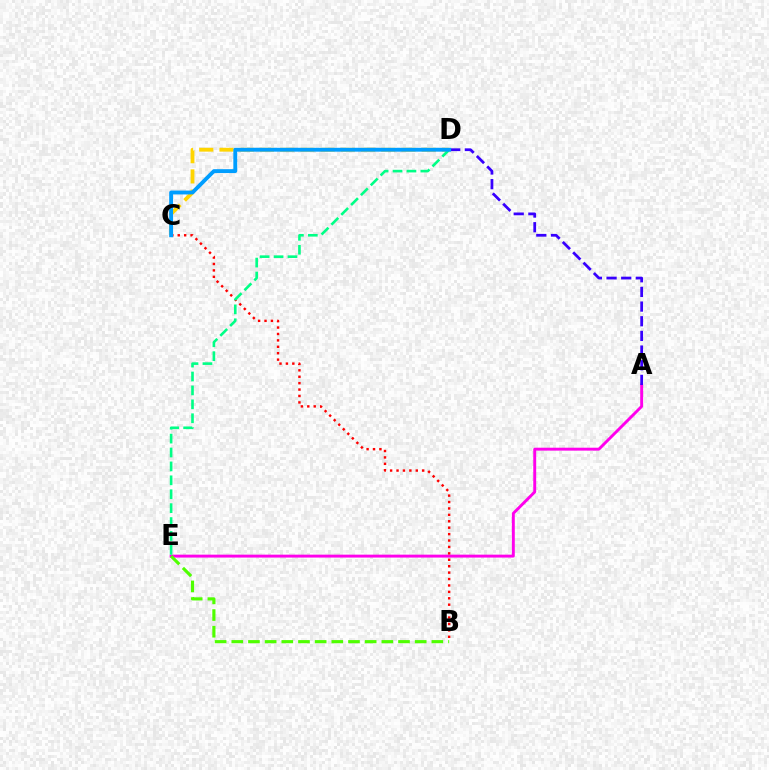{('A', 'E'): [{'color': '#ff00ed', 'line_style': 'solid', 'thickness': 2.1}], ('C', 'D'): [{'color': '#ffd500', 'line_style': 'dashed', 'thickness': 2.75}, {'color': '#009eff', 'line_style': 'solid', 'thickness': 2.79}], ('A', 'D'): [{'color': '#3700ff', 'line_style': 'dashed', 'thickness': 1.99}], ('B', 'E'): [{'color': '#4fff00', 'line_style': 'dashed', 'thickness': 2.26}], ('B', 'C'): [{'color': '#ff0000', 'line_style': 'dotted', 'thickness': 1.74}], ('D', 'E'): [{'color': '#00ff86', 'line_style': 'dashed', 'thickness': 1.89}]}